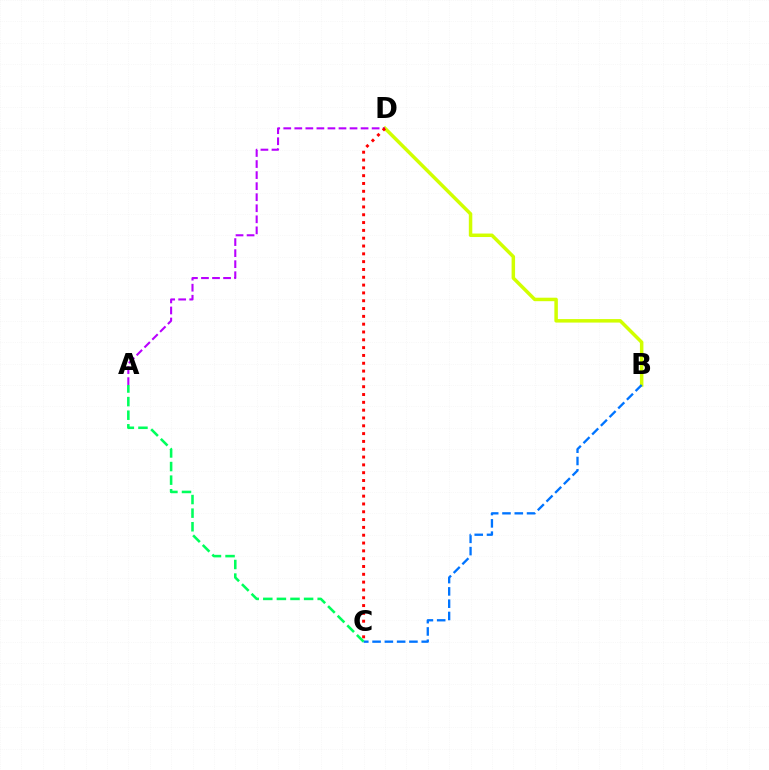{('B', 'D'): [{'color': '#d1ff00', 'line_style': 'solid', 'thickness': 2.51}], ('B', 'C'): [{'color': '#0074ff', 'line_style': 'dashed', 'thickness': 1.67}], ('A', 'D'): [{'color': '#b900ff', 'line_style': 'dashed', 'thickness': 1.5}], ('C', 'D'): [{'color': '#ff0000', 'line_style': 'dotted', 'thickness': 2.12}], ('A', 'C'): [{'color': '#00ff5c', 'line_style': 'dashed', 'thickness': 1.85}]}